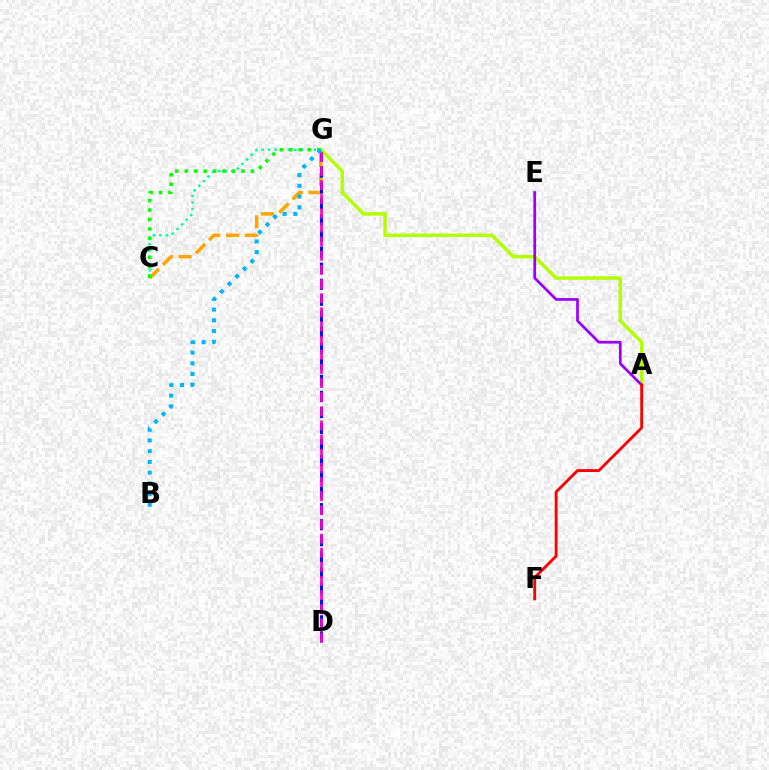{('C', 'G'): [{'color': '#ffa500', 'line_style': 'dashed', 'thickness': 2.55}, {'color': '#00ff9d', 'line_style': 'dotted', 'thickness': 1.77}, {'color': '#08ff00', 'line_style': 'dotted', 'thickness': 2.56}], ('D', 'G'): [{'color': '#0010ff', 'line_style': 'dashed', 'thickness': 2.18}, {'color': '#ff00bd', 'line_style': 'dashed', 'thickness': 1.92}], ('A', 'G'): [{'color': '#b3ff00', 'line_style': 'solid', 'thickness': 2.51}], ('A', 'E'): [{'color': '#9b00ff', 'line_style': 'solid', 'thickness': 1.95}], ('A', 'F'): [{'color': '#ff0000', 'line_style': 'solid', 'thickness': 2.05}], ('B', 'G'): [{'color': '#00b5ff', 'line_style': 'dotted', 'thickness': 2.92}]}